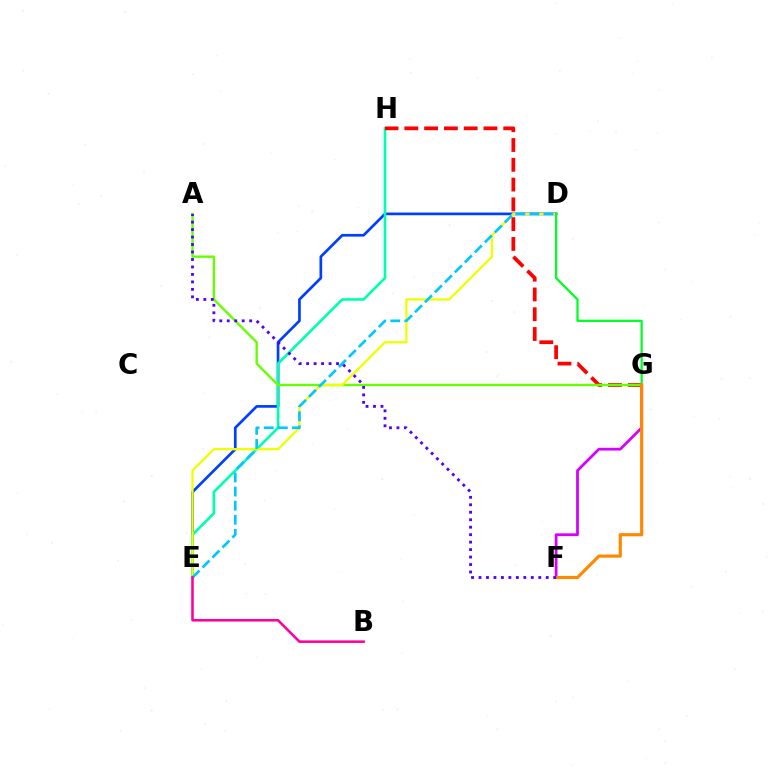{('D', 'E'): [{'color': '#003fff', 'line_style': 'solid', 'thickness': 1.94}, {'color': '#eeff00', 'line_style': 'solid', 'thickness': 1.64}, {'color': '#00c7ff', 'line_style': 'dashed', 'thickness': 1.92}], ('E', 'H'): [{'color': '#00ffaf', 'line_style': 'solid', 'thickness': 1.91}], ('G', 'H'): [{'color': '#ff0000', 'line_style': 'dashed', 'thickness': 2.69}], ('A', 'G'): [{'color': '#66ff00', 'line_style': 'solid', 'thickness': 1.71}], ('F', 'G'): [{'color': '#d600ff', 'line_style': 'solid', 'thickness': 1.99}, {'color': '#ff8800', 'line_style': 'solid', 'thickness': 2.26}], ('B', 'E'): [{'color': '#ff00a0', 'line_style': 'solid', 'thickness': 1.84}], ('D', 'G'): [{'color': '#00ff27', 'line_style': 'solid', 'thickness': 1.64}], ('A', 'F'): [{'color': '#4f00ff', 'line_style': 'dotted', 'thickness': 2.03}]}